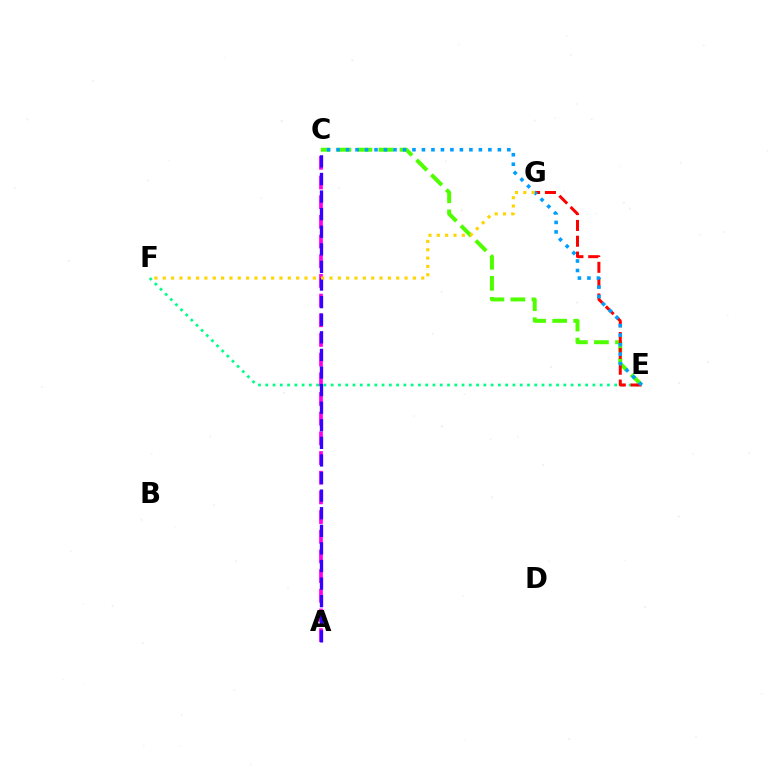{('C', 'E'): [{'color': '#4fff00', 'line_style': 'dashed', 'thickness': 2.86}, {'color': '#009eff', 'line_style': 'dotted', 'thickness': 2.58}], ('A', 'C'): [{'color': '#ff00ed', 'line_style': 'dashed', 'thickness': 2.67}, {'color': '#3700ff', 'line_style': 'dashed', 'thickness': 2.39}], ('E', 'F'): [{'color': '#00ff86', 'line_style': 'dotted', 'thickness': 1.98}], ('E', 'G'): [{'color': '#ff0000', 'line_style': 'dashed', 'thickness': 2.15}], ('F', 'G'): [{'color': '#ffd500', 'line_style': 'dotted', 'thickness': 2.27}]}